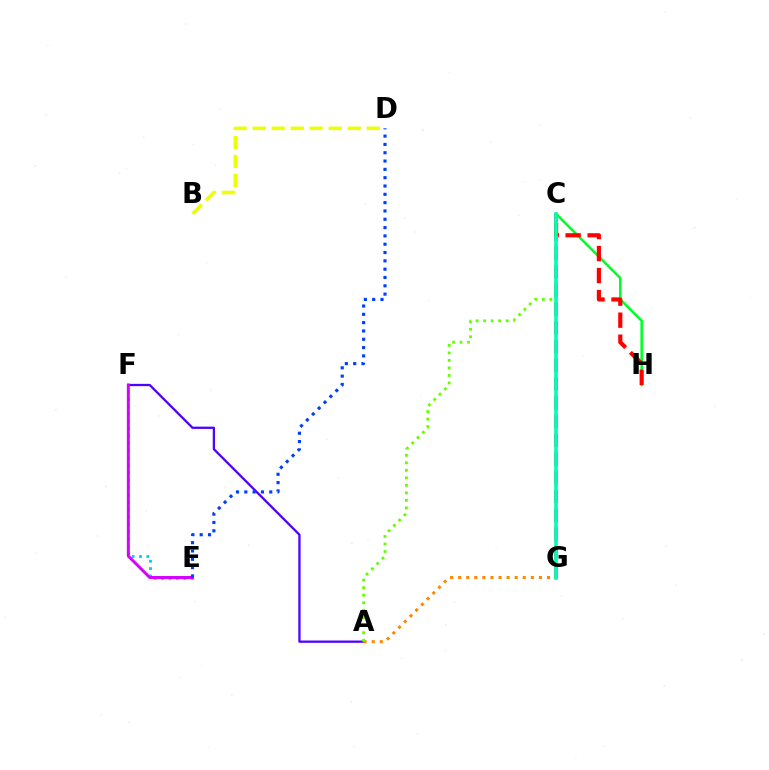{('C', 'H'): [{'color': '#00ff27', 'line_style': 'solid', 'thickness': 1.83}, {'color': '#ff0000', 'line_style': 'dashed', 'thickness': 2.99}], ('E', 'F'): [{'color': '#00c7ff', 'line_style': 'dotted', 'thickness': 2.0}, {'color': '#d600ff', 'line_style': 'solid', 'thickness': 2.13}], ('A', 'F'): [{'color': '#4f00ff', 'line_style': 'solid', 'thickness': 1.64}], ('B', 'D'): [{'color': '#eeff00', 'line_style': 'dashed', 'thickness': 2.58}], ('C', 'G'): [{'color': '#ff00a0', 'line_style': 'dashed', 'thickness': 2.54}, {'color': '#00ffaf', 'line_style': 'solid', 'thickness': 2.61}], ('A', 'G'): [{'color': '#ff8800', 'line_style': 'dotted', 'thickness': 2.19}], ('A', 'C'): [{'color': '#66ff00', 'line_style': 'dotted', 'thickness': 2.04}], ('D', 'E'): [{'color': '#003fff', 'line_style': 'dotted', 'thickness': 2.26}]}